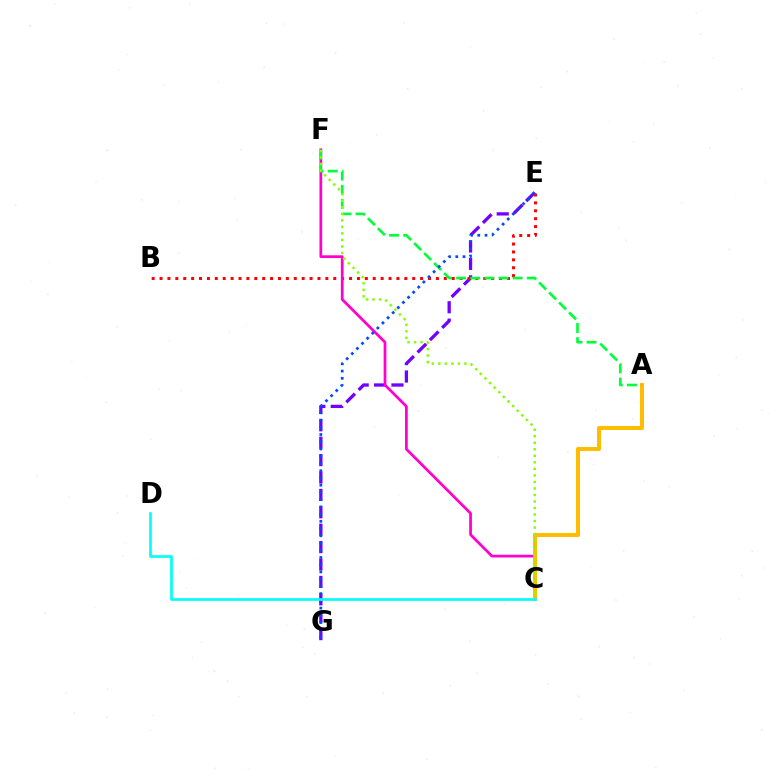{('E', 'G'): [{'color': '#7200ff', 'line_style': 'dashed', 'thickness': 2.36}, {'color': '#004bff', 'line_style': 'dotted', 'thickness': 1.96}], ('B', 'E'): [{'color': '#ff0000', 'line_style': 'dotted', 'thickness': 2.15}], ('C', 'F'): [{'color': '#ff00cf', 'line_style': 'solid', 'thickness': 1.97}, {'color': '#84ff00', 'line_style': 'dotted', 'thickness': 1.77}], ('A', 'C'): [{'color': '#ffbd00', 'line_style': 'solid', 'thickness': 2.89}], ('A', 'F'): [{'color': '#00ff39', 'line_style': 'dashed', 'thickness': 1.92}], ('C', 'D'): [{'color': '#00fff6', 'line_style': 'solid', 'thickness': 1.92}]}